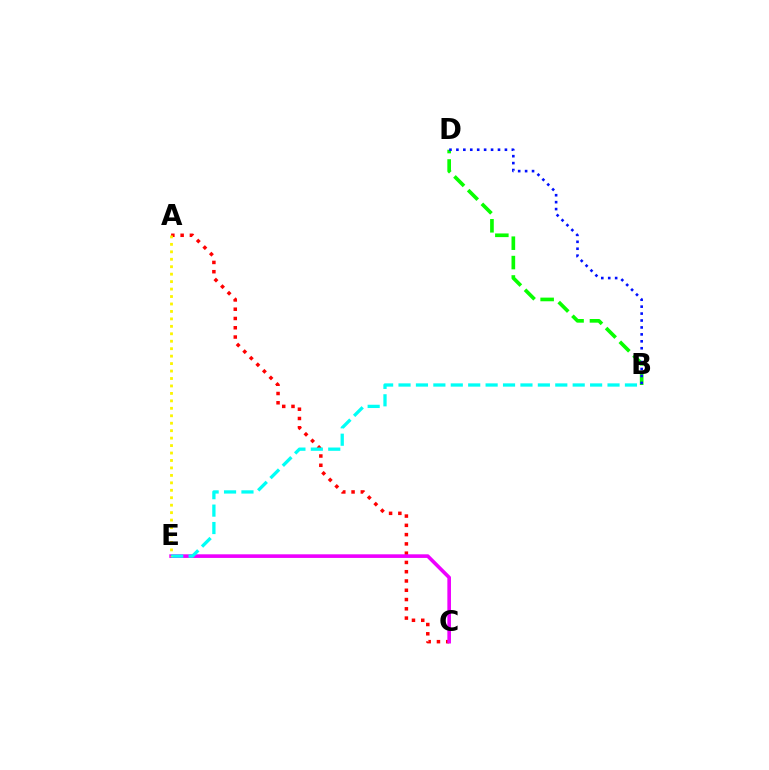{('A', 'C'): [{'color': '#ff0000', 'line_style': 'dotted', 'thickness': 2.52}], ('C', 'E'): [{'color': '#ee00ff', 'line_style': 'solid', 'thickness': 2.61}], ('B', 'E'): [{'color': '#00fff6', 'line_style': 'dashed', 'thickness': 2.37}], ('B', 'D'): [{'color': '#08ff00', 'line_style': 'dashed', 'thickness': 2.63}, {'color': '#0010ff', 'line_style': 'dotted', 'thickness': 1.88}], ('A', 'E'): [{'color': '#fcf500', 'line_style': 'dotted', 'thickness': 2.02}]}